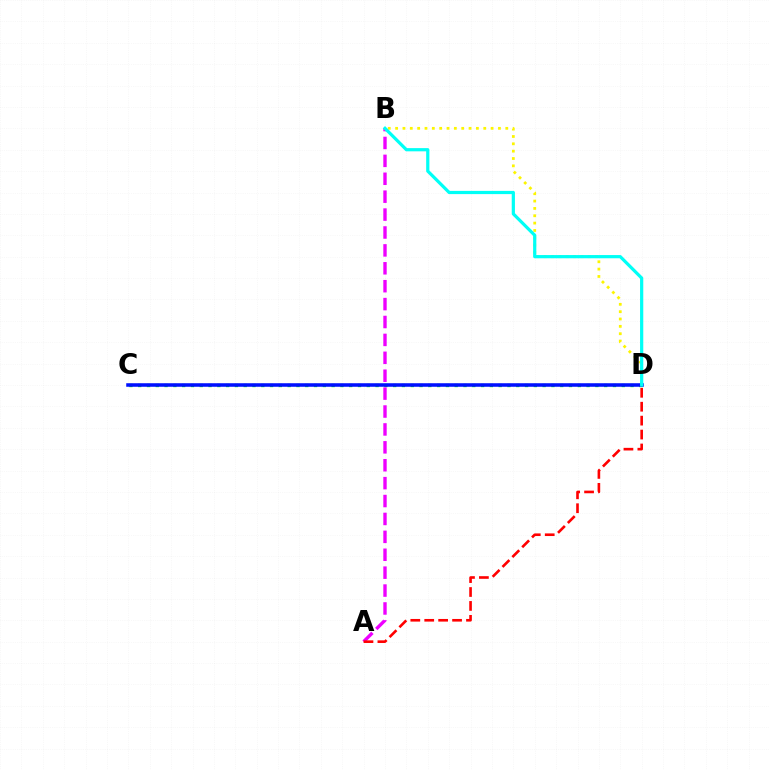{('C', 'D'): [{'color': '#08ff00', 'line_style': 'dotted', 'thickness': 2.39}, {'color': '#0010ff', 'line_style': 'solid', 'thickness': 2.55}], ('A', 'B'): [{'color': '#ee00ff', 'line_style': 'dashed', 'thickness': 2.43}], ('B', 'D'): [{'color': '#fcf500', 'line_style': 'dotted', 'thickness': 2.0}, {'color': '#00fff6', 'line_style': 'solid', 'thickness': 2.31}], ('A', 'D'): [{'color': '#ff0000', 'line_style': 'dashed', 'thickness': 1.89}]}